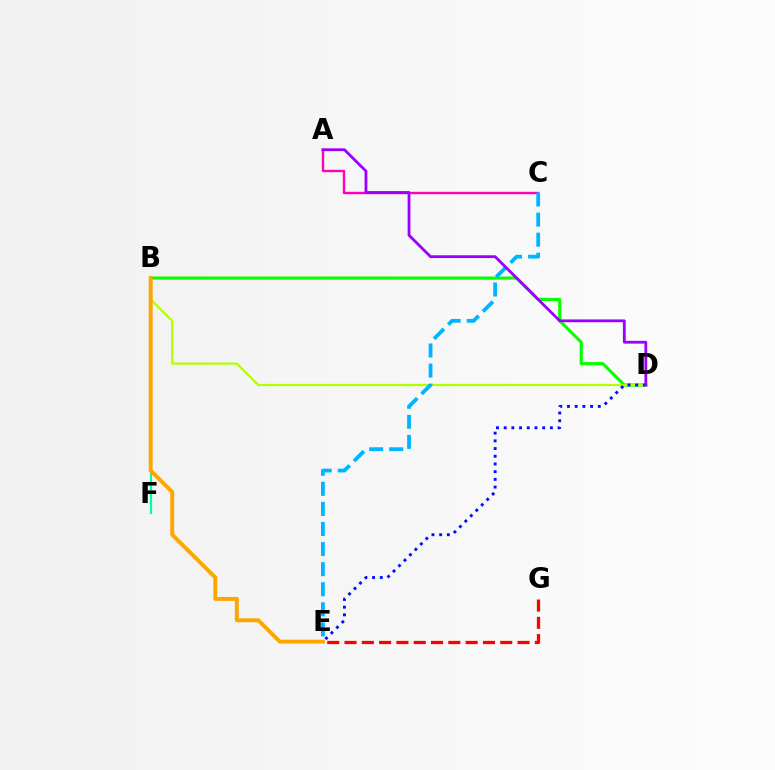{('B', 'D'): [{'color': '#08ff00', 'line_style': 'solid', 'thickness': 2.25}, {'color': '#b3ff00', 'line_style': 'solid', 'thickness': 1.61}], ('B', 'F'): [{'color': '#00ff9d', 'line_style': 'solid', 'thickness': 1.59}], ('D', 'E'): [{'color': '#0010ff', 'line_style': 'dotted', 'thickness': 2.09}], ('B', 'E'): [{'color': '#ffa500', 'line_style': 'solid', 'thickness': 2.82}], ('A', 'C'): [{'color': '#ff00bd', 'line_style': 'solid', 'thickness': 1.72}], ('C', 'E'): [{'color': '#00b5ff', 'line_style': 'dashed', 'thickness': 2.73}], ('E', 'G'): [{'color': '#ff0000', 'line_style': 'dashed', 'thickness': 2.35}], ('A', 'D'): [{'color': '#9b00ff', 'line_style': 'solid', 'thickness': 2.02}]}